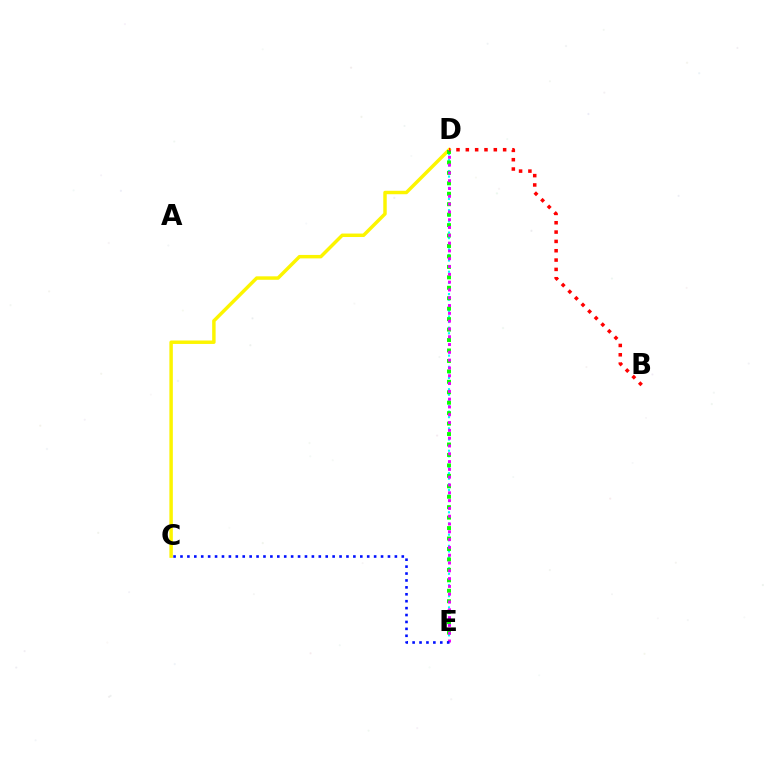{('D', 'E'): [{'color': '#00fff6', 'line_style': 'dotted', 'thickness': 1.52}, {'color': '#08ff00', 'line_style': 'dotted', 'thickness': 2.84}, {'color': '#ee00ff', 'line_style': 'dotted', 'thickness': 2.12}], ('C', 'D'): [{'color': '#fcf500', 'line_style': 'solid', 'thickness': 2.49}], ('B', 'D'): [{'color': '#ff0000', 'line_style': 'dotted', 'thickness': 2.53}], ('C', 'E'): [{'color': '#0010ff', 'line_style': 'dotted', 'thickness': 1.88}]}